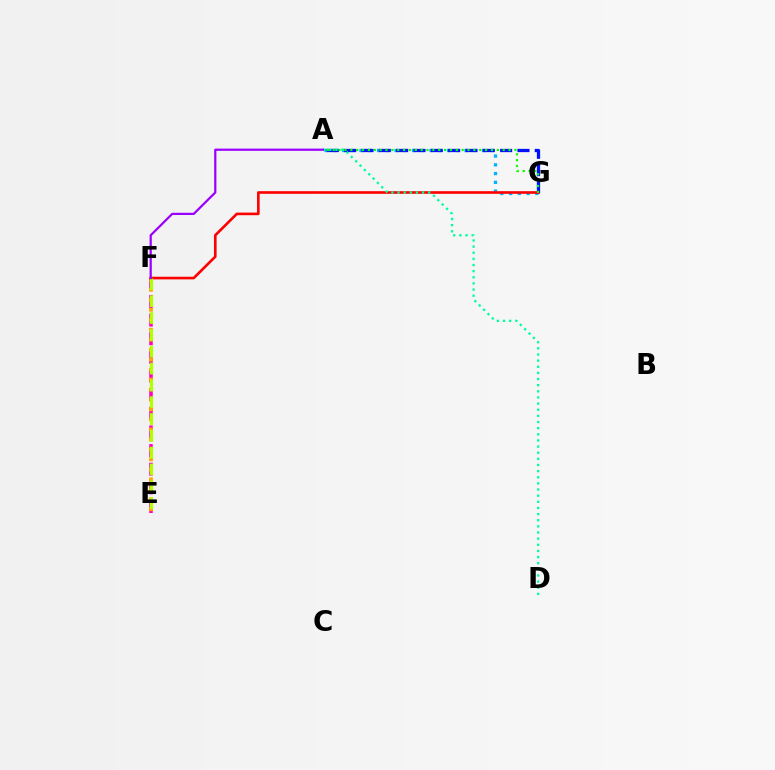{('A', 'G'): [{'color': '#00b5ff', 'line_style': 'dotted', 'thickness': 2.38}, {'color': '#0010ff', 'line_style': 'dashed', 'thickness': 2.35}, {'color': '#08ff00', 'line_style': 'dotted', 'thickness': 1.59}], ('E', 'F'): [{'color': '#ff00bd', 'line_style': 'dashed', 'thickness': 2.53}, {'color': '#ffa500', 'line_style': 'dotted', 'thickness': 2.71}, {'color': '#b3ff00', 'line_style': 'dashed', 'thickness': 2.29}], ('F', 'G'): [{'color': '#ff0000', 'line_style': 'solid', 'thickness': 1.89}], ('A', 'D'): [{'color': '#00ff9d', 'line_style': 'dotted', 'thickness': 1.67}], ('A', 'F'): [{'color': '#9b00ff', 'line_style': 'solid', 'thickness': 1.61}]}